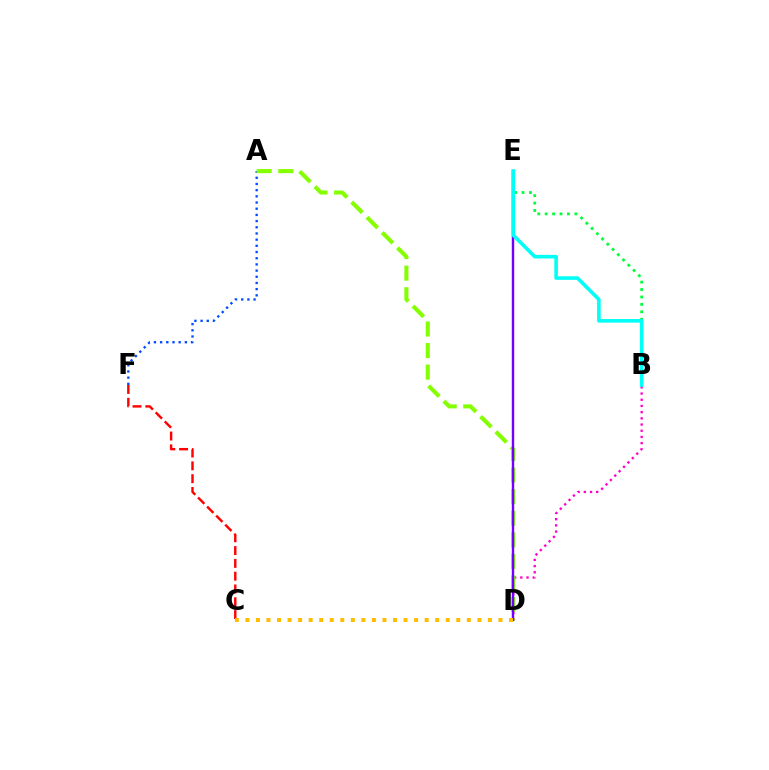{('B', 'E'): [{'color': '#00ff39', 'line_style': 'dotted', 'thickness': 2.02}, {'color': '#00fff6', 'line_style': 'solid', 'thickness': 2.58}], ('A', 'F'): [{'color': '#004bff', 'line_style': 'dotted', 'thickness': 1.68}], ('C', 'F'): [{'color': '#ff0000', 'line_style': 'dashed', 'thickness': 1.74}], ('B', 'D'): [{'color': '#ff00cf', 'line_style': 'dotted', 'thickness': 1.68}], ('A', 'D'): [{'color': '#84ff00', 'line_style': 'dashed', 'thickness': 2.93}], ('D', 'E'): [{'color': '#7200ff', 'line_style': 'solid', 'thickness': 1.73}], ('C', 'D'): [{'color': '#ffbd00', 'line_style': 'dotted', 'thickness': 2.87}]}